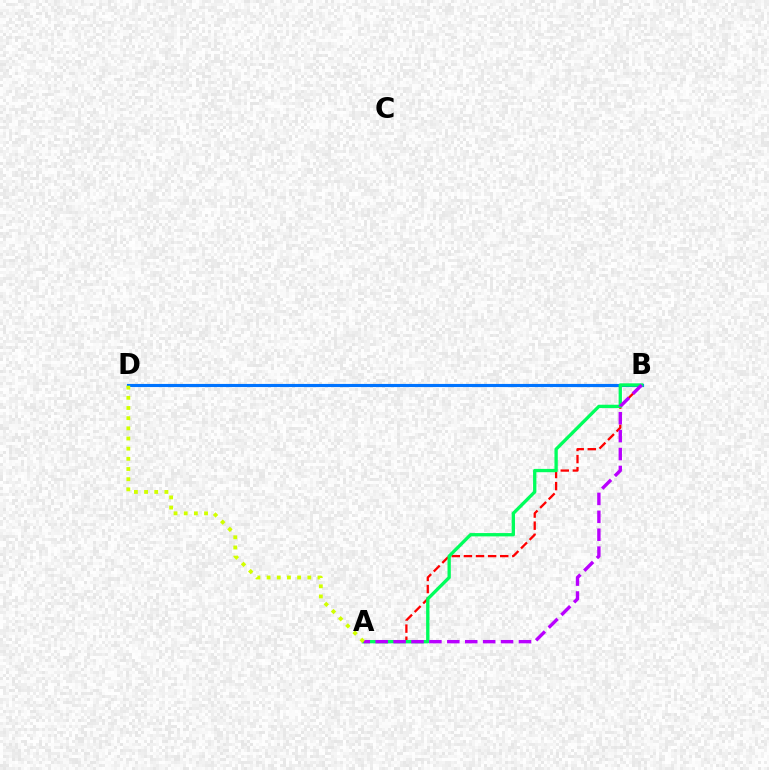{('A', 'B'): [{'color': '#ff0000', 'line_style': 'dashed', 'thickness': 1.64}, {'color': '#00ff5c', 'line_style': 'solid', 'thickness': 2.39}, {'color': '#b900ff', 'line_style': 'dashed', 'thickness': 2.43}], ('B', 'D'): [{'color': '#0074ff', 'line_style': 'solid', 'thickness': 2.26}], ('A', 'D'): [{'color': '#d1ff00', 'line_style': 'dotted', 'thickness': 2.76}]}